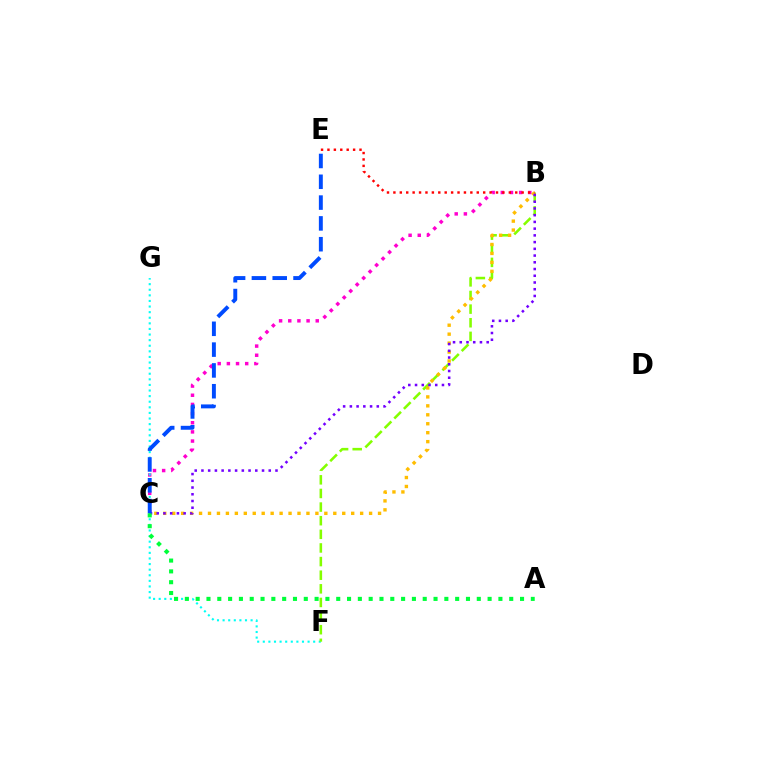{('B', 'C'): [{'color': '#ff00cf', 'line_style': 'dotted', 'thickness': 2.49}, {'color': '#ffbd00', 'line_style': 'dotted', 'thickness': 2.43}, {'color': '#7200ff', 'line_style': 'dotted', 'thickness': 1.83}], ('F', 'G'): [{'color': '#00fff6', 'line_style': 'dotted', 'thickness': 1.52}], ('B', 'F'): [{'color': '#84ff00', 'line_style': 'dashed', 'thickness': 1.85}], ('B', 'E'): [{'color': '#ff0000', 'line_style': 'dotted', 'thickness': 1.74}], ('C', 'E'): [{'color': '#004bff', 'line_style': 'dashed', 'thickness': 2.83}], ('A', 'C'): [{'color': '#00ff39', 'line_style': 'dotted', 'thickness': 2.94}]}